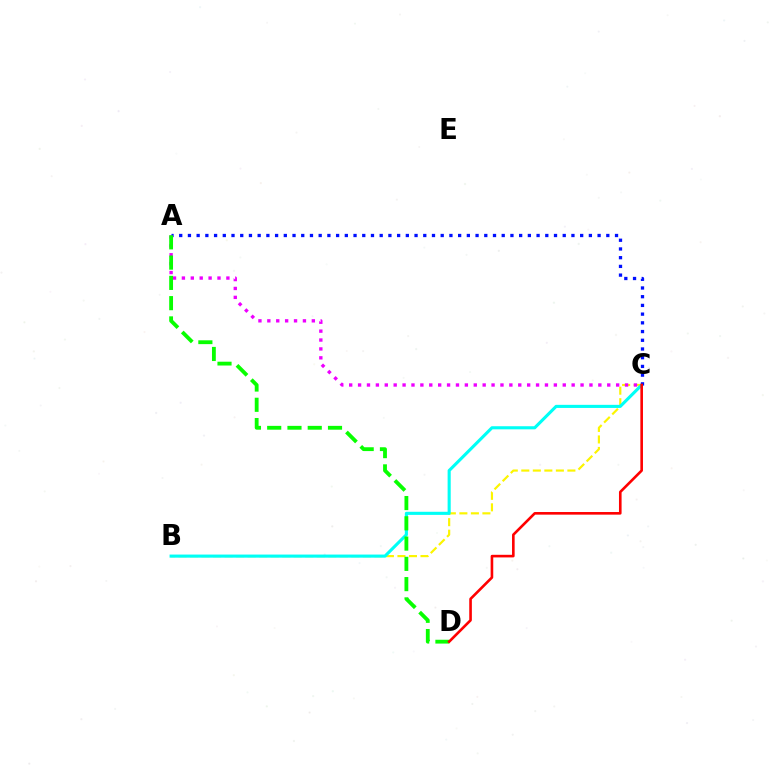{('B', 'C'): [{'color': '#fcf500', 'line_style': 'dashed', 'thickness': 1.57}, {'color': '#00fff6', 'line_style': 'solid', 'thickness': 2.23}], ('A', 'C'): [{'color': '#ee00ff', 'line_style': 'dotted', 'thickness': 2.42}, {'color': '#0010ff', 'line_style': 'dotted', 'thickness': 2.37}], ('A', 'D'): [{'color': '#08ff00', 'line_style': 'dashed', 'thickness': 2.75}], ('C', 'D'): [{'color': '#ff0000', 'line_style': 'solid', 'thickness': 1.88}]}